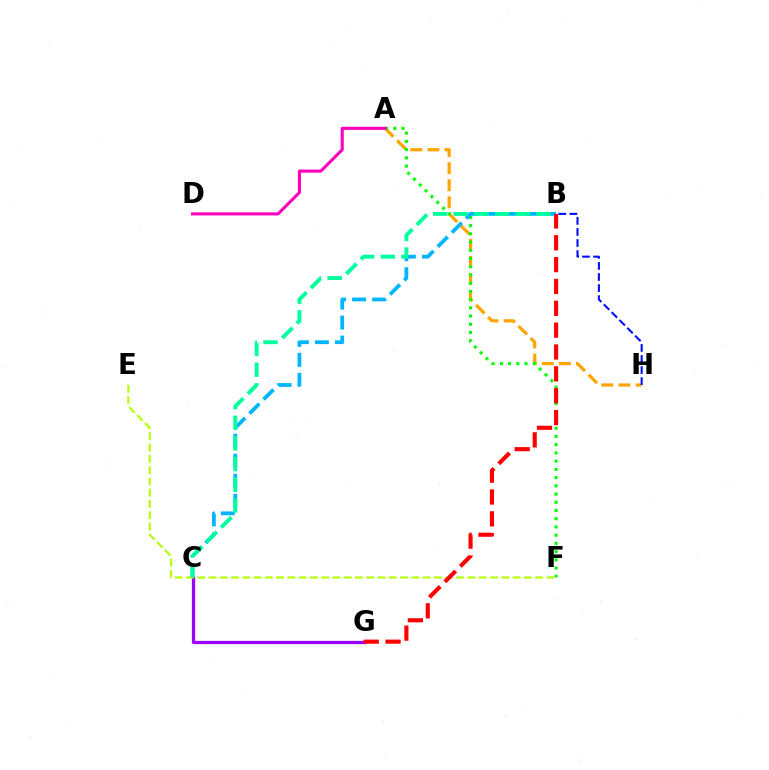{('A', 'H'): [{'color': '#ffa500', 'line_style': 'dashed', 'thickness': 2.32}], ('C', 'G'): [{'color': '#9b00ff', 'line_style': 'solid', 'thickness': 2.34}], ('A', 'F'): [{'color': '#08ff00', 'line_style': 'dotted', 'thickness': 2.23}], ('B', 'C'): [{'color': '#00b5ff', 'line_style': 'dashed', 'thickness': 2.72}, {'color': '#00ff9d', 'line_style': 'dashed', 'thickness': 2.81}], ('A', 'D'): [{'color': '#ff00bd', 'line_style': 'solid', 'thickness': 2.22}], ('B', 'H'): [{'color': '#0010ff', 'line_style': 'dashed', 'thickness': 1.5}], ('E', 'F'): [{'color': '#b3ff00', 'line_style': 'dashed', 'thickness': 1.53}], ('B', 'G'): [{'color': '#ff0000', 'line_style': 'dashed', 'thickness': 2.97}]}